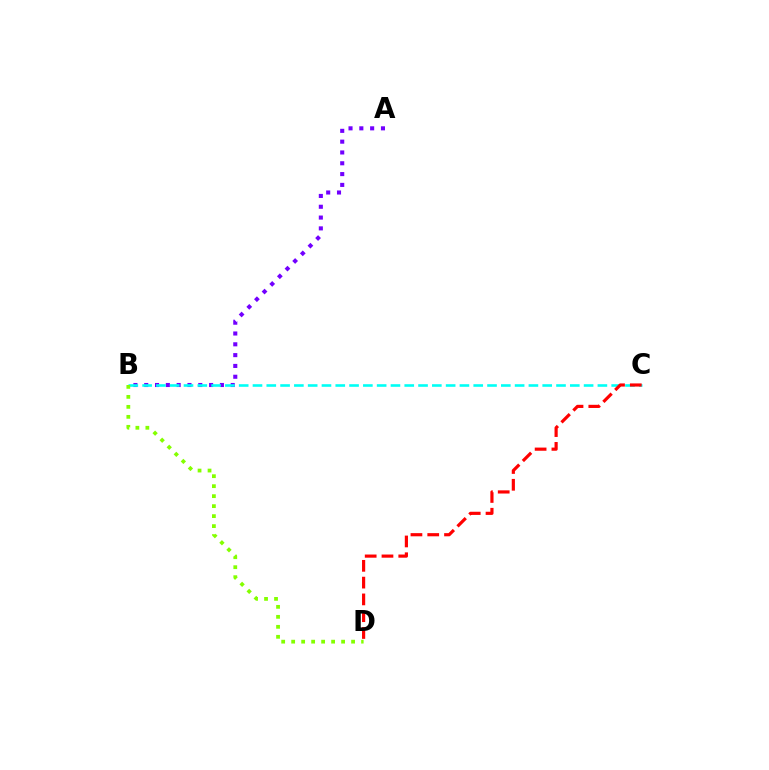{('A', 'B'): [{'color': '#7200ff', 'line_style': 'dotted', 'thickness': 2.94}], ('B', 'C'): [{'color': '#00fff6', 'line_style': 'dashed', 'thickness': 1.87}], ('C', 'D'): [{'color': '#ff0000', 'line_style': 'dashed', 'thickness': 2.28}], ('B', 'D'): [{'color': '#84ff00', 'line_style': 'dotted', 'thickness': 2.71}]}